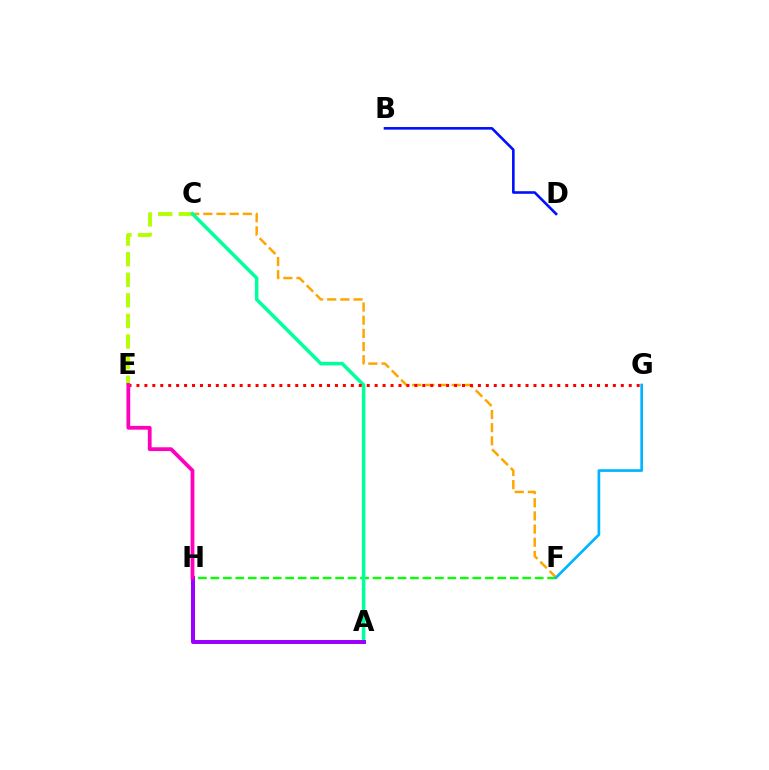{('F', 'H'): [{'color': '#08ff00', 'line_style': 'dashed', 'thickness': 1.69}], ('C', 'F'): [{'color': '#ffa500', 'line_style': 'dashed', 'thickness': 1.79}], ('C', 'E'): [{'color': '#b3ff00', 'line_style': 'dashed', 'thickness': 2.8}], ('A', 'C'): [{'color': '#00ff9d', 'line_style': 'solid', 'thickness': 2.54}], ('A', 'H'): [{'color': '#9b00ff', 'line_style': 'solid', 'thickness': 2.86}], ('E', 'G'): [{'color': '#ff0000', 'line_style': 'dotted', 'thickness': 2.16}], ('F', 'G'): [{'color': '#00b5ff', 'line_style': 'solid', 'thickness': 1.94}], ('B', 'D'): [{'color': '#0010ff', 'line_style': 'solid', 'thickness': 1.87}], ('E', 'H'): [{'color': '#ff00bd', 'line_style': 'solid', 'thickness': 2.72}]}